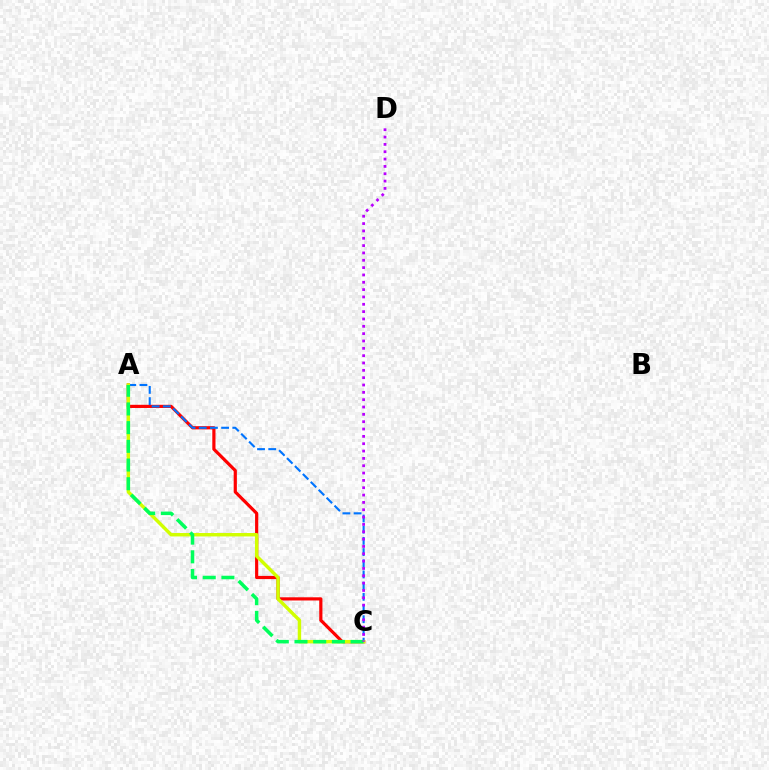{('A', 'C'): [{'color': '#ff0000', 'line_style': 'solid', 'thickness': 2.29}, {'color': '#0074ff', 'line_style': 'dashed', 'thickness': 1.52}, {'color': '#d1ff00', 'line_style': 'solid', 'thickness': 2.46}, {'color': '#00ff5c', 'line_style': 'dashed', 'thickness': 2.54}], ('C', 'D'): [{'color': '#b900ff', 'line_style': 'dotted', 'thickness': 1.99}]}